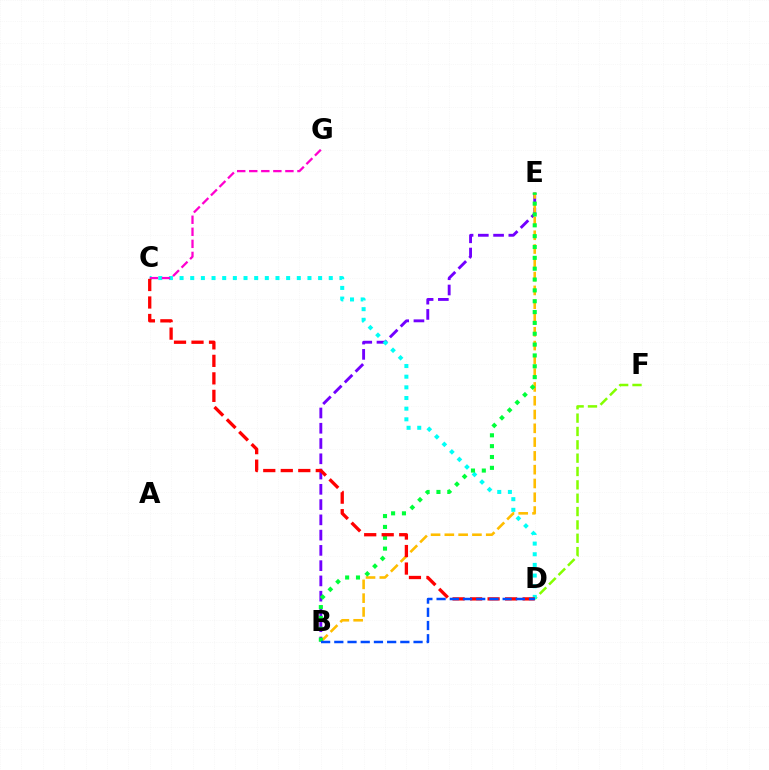{('B', 'E'): [{'color': '#7200ff', 'line_style': 'dashed', 'thickness': 2.07}, {'color': '#ffbd00', 'line_style': 'dashed', 'thickness': 1.87}, {'color': '#00ff39', 'line_style': 'dotted', 'thickness': 2.95}], ('D', 'F'): [{'color': '#84ff00', 'line_style': 'dashed', 'thickness': 1.81}], ('C', 'D'): [{'color': '#00fff6', 'line_style': 'dotted', 'thickness': 2.9}, {'color': '#ff0000', 'line_style': 'dashed', 'thickness': 2.38}], ('C', 'G'): [{'color': '#ff00cf', 'line_style': 'dashed', 'thickness': 1.64}], ('B', 'D'): [{'color': '#004bff', 'line_style': 'dashed', 'thickness': 1.79}]}